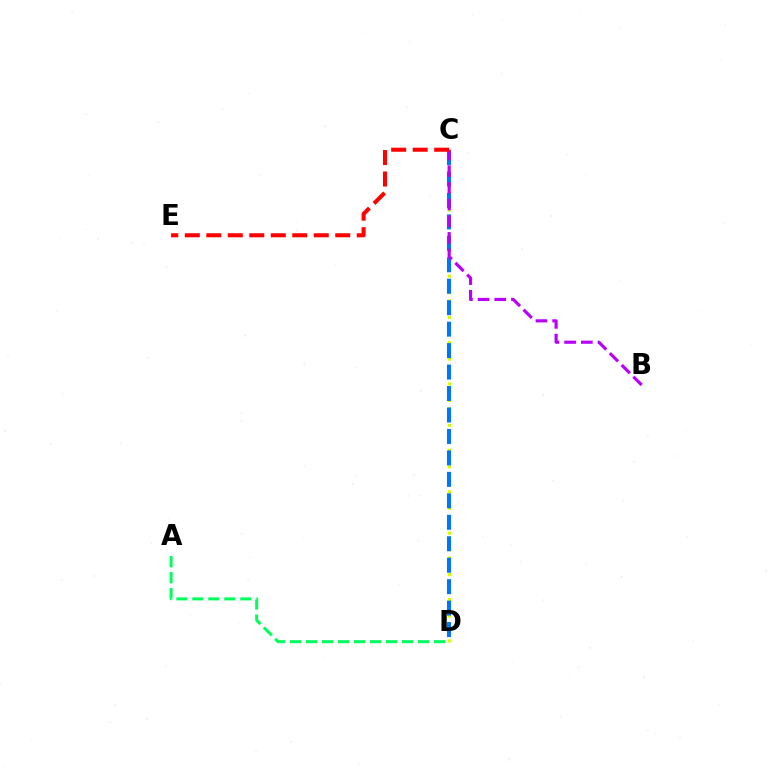{('C', 'D'): [{'color': '#d1ff00', 'line_style': 'dotted', 'thickness': 2.25}, {'color': '#0074ff', 'line_style': 'dashed', 'thickness': 2.92}], ('B', 'C'): [{'color': '#b900ff', 'line_style': 'dashed', 'thickness': 2.27}], ('A', 'D'): [{'color': '#00ff5c', 'line_style': 'dashed', 'thickness': 2.17}], ('C', 'E'): [{'color': '#ff0000', 'line_style': 'dashed', 'thickness': 2.92}]}